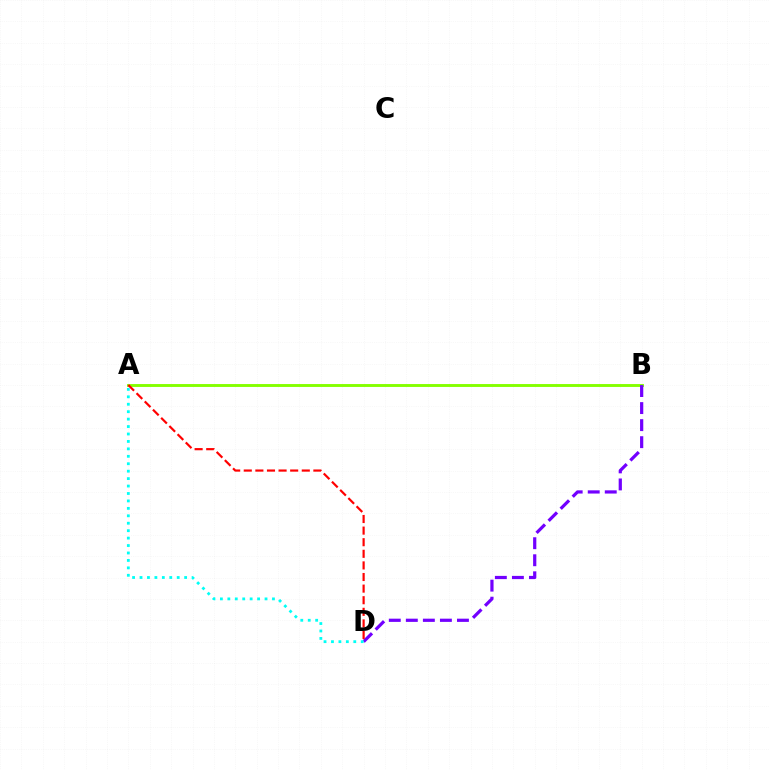{('A', 'B'): [{'color': '#84ff00', 'line_style': 'solid', 'thickness': 2.08}], ('B', 'D'): [{'color': '#7200ff', 'line_style': 'dashed', 'thickness': 2.31}], ('A', 'D'): [{'color': '#00fff6', 'line_style': 'dotted', 'thickness': 2.02}, {'color': '#ff0000', 'line_style': 'dashed', 'thickness': 1.58}]}